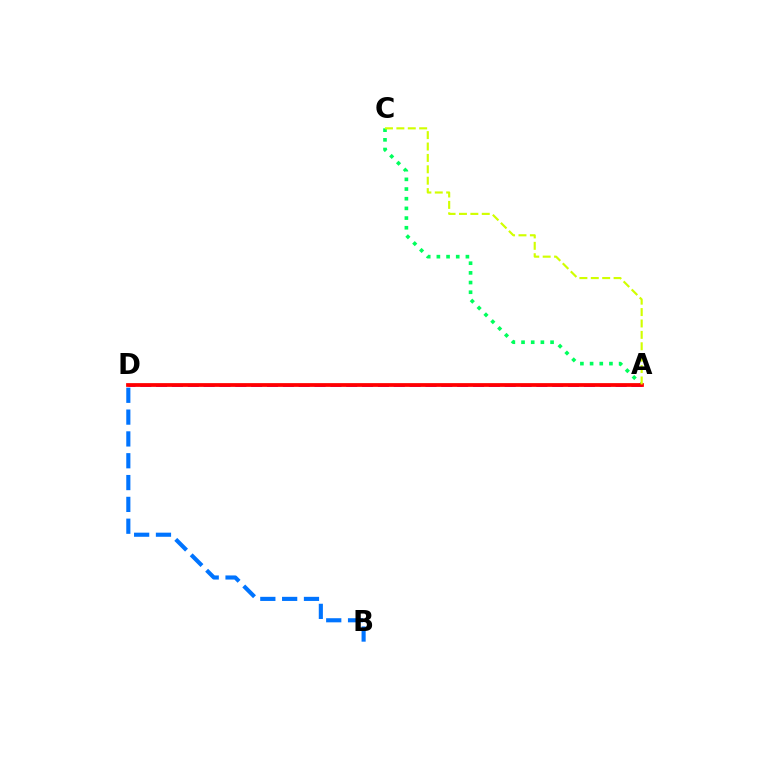{('A', 'D'): [{'color': '#b900ff', 'line_style': 'dashed', 'thickness': 2.15}, {'color': '#ff0000', 'line_style': 'solid', 'thickness': 2.7}], ('B', 'D'): [{'color': '#0074ff', 'line_style': 'dashed', 'thickness': 2.96}], ('A', 'C'): [{'color': '#00ff5c', 'line_style': 'dotted', 'thickness': 2.63}, {'color': '#d1ff00', 'line_style': 'dashed', 'thickness': 1.55}]}